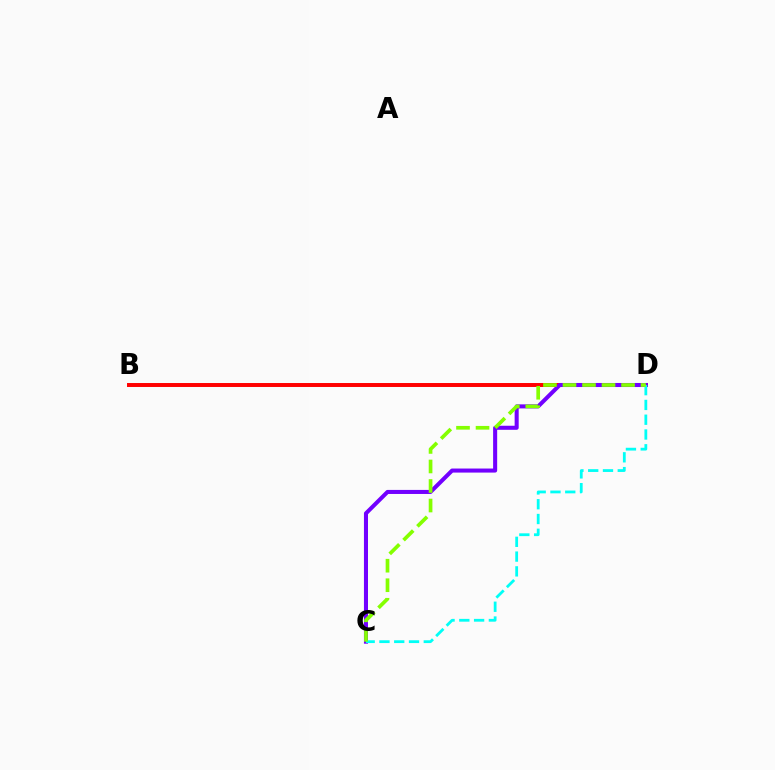{('B', 'D'): [{'color': '#ff0000', 'line_style': 'solid', 'thickness': 2.84}], ('C', 'D'): [{'color': '#7200ff', 'line_style': 'solid', 'thickness': 2.92}, {'color': '#00fff6', 'line_style': 'dashed', 'thickness': 2.01}, {'color': '#84ff00', 'line_style': 'dashed', 'thickness': 2.65}]}